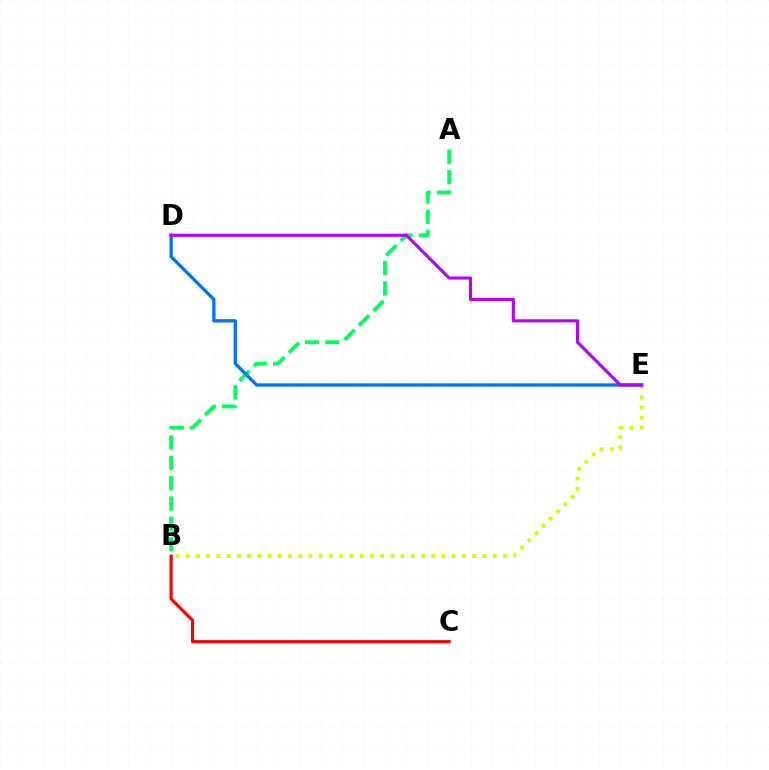{('A', 'B'): [{'color': '#00ff5c', 'line_style': 'dashed', 'thickness': 2.77}], ('B', 'E'): [{'color': '#d1ff00', 'line_style': 'dotted', 'thickness': 2.78}], ('D', 'E'): [{'color': '#0074ff', 'line_style': 'solid', 'thickness': 2.39}, {'color': '#b900ff', 'line_style': 'solid', 'thickness': 2.25}], ('B', 'C'): [{'color': '#ff0000', 'line_style': 'solid', 'thickness': 2.25}]}